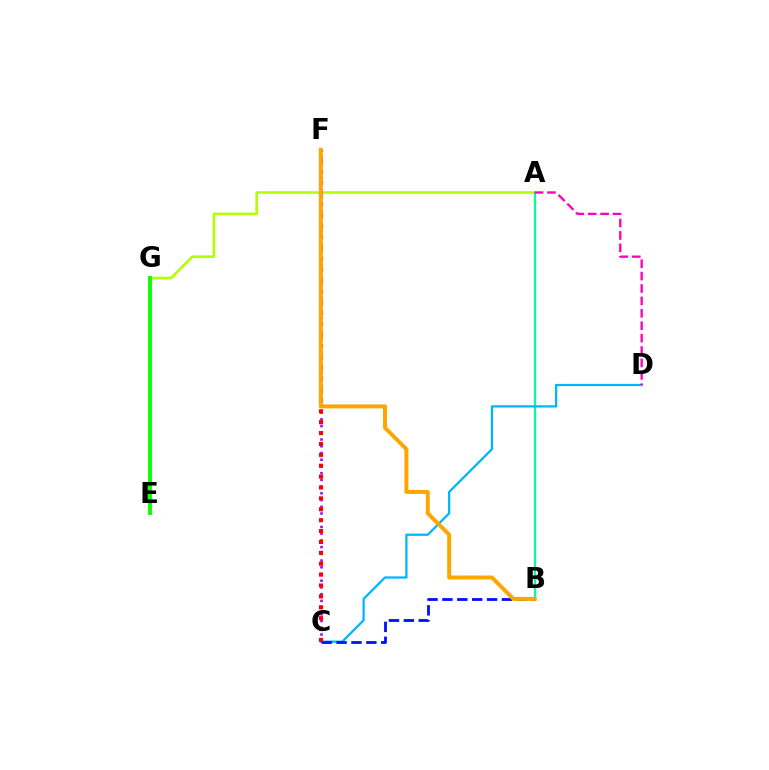{('A', 'G'): [{'color': '#b3ff00', 'line_style': 'solid', 'thickness': 1.88}], ('C', 'F'): [{'color': '#9b00ff', 'line_style': 'dotted', 'thickness': 1.83}, {'color': '#ff0000', 'line_style': 'dotted', 'thickness': 2.96}], ('A', 'B'): [{'color': '#00ff9d', 'line_style': 'solid', 'thickness': 1.58}], ('C', 'D'): [{'color': '#00b5ff', 'line_style': 'solid', 'thickness': 1.62}], ('A', 'D'): [{'color': '#ff00bd', 'line_style': 'dashed', 'thickness': 1.69}], ('B', 'C'): [{'color': '#0010ff', 'line_style': 'dashed', 'thickness': 2.02}], ('E', 'G'): [{'color': '#08ff00', 'line_style': 'solid', 'thickness': 2.76}], ('B', 'F'): [{'color': '#ffa500', 'line_style': 'solid', 'thickness': 2.85}]}